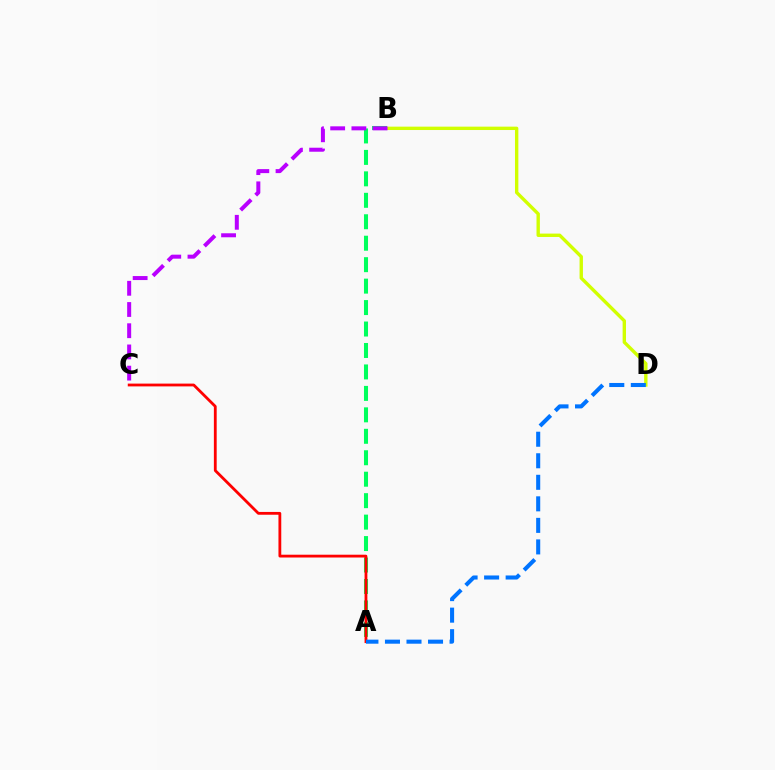{('B', 'D'): [{'color': '#d1ff00', 'line_style': 'solid', 'thickness': 2.43}], ('A', 'B'): [{'color': '#00ff5c', 'line_style': 'dashed', 'thickness': 2.91}], ('B', 'C'): [{'color': '#b900ff', 'line_style': 'dashed', 'thickness': 2.88}], ('A', 'C'): [{'color': '#ff0000', 'line_style': 'solid', 'thickness': 2.02}], ('A', 'D'): [{'color': '#0074ff', 'line_style': 'dashed', 'thickness': 2.93}]}